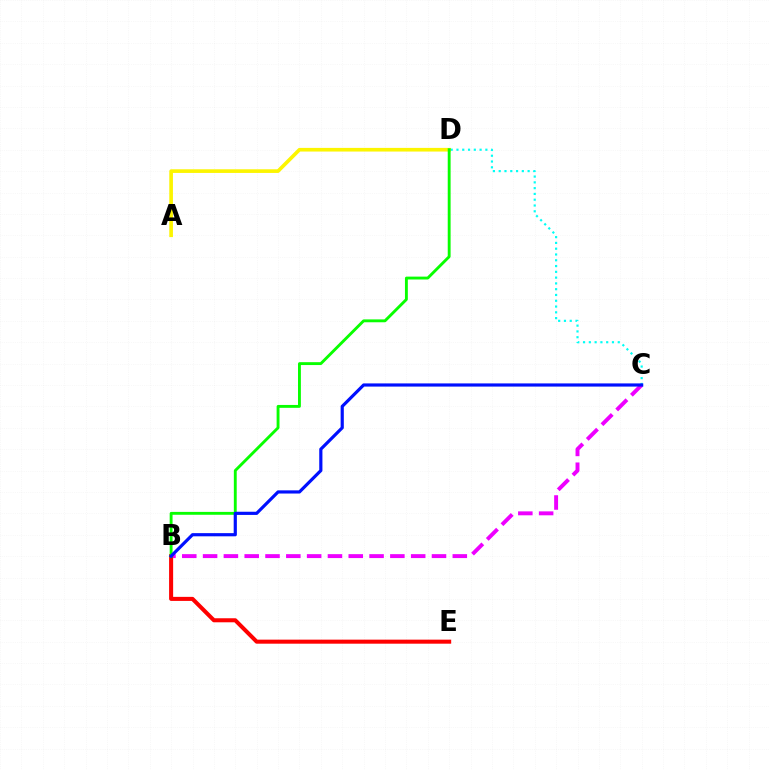{('A', 'D'): [{'color': '#fcf500', 'line_style': 'solid', 'thickness': 2.63}], ('C', 'D'): [{'color': '#00fff6', 'line_style': 'dotted', 'thickness': 1.57}], ('B', 'C'): [{'color': '#ee00ff', 'line_style': 'dashed', 'thickness': 2.83}, {'color': '#0010ff', 'line_style': 'solid', 'thickness': 2.29}], ('B', 'E'): [{'color': '#ff0000', 'line_style': 'solid', 'thickness': 2.91}], ('B', 'D'): [{'color': '#08ff00', 'line_style': 'solid', 'thickness': 2.07}]}